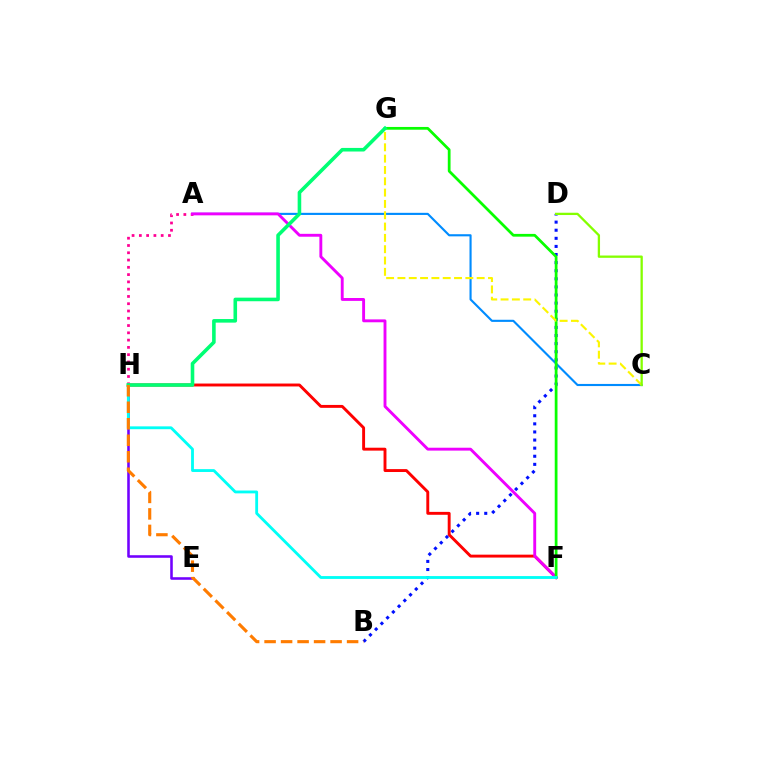{('A', 'C'): [{'color': '#008cff', 'line_style': 'solid', 'thickness': 1.53}], ('B', 'D'): [{'color': '#0010ff', 'line_style': 'dotted', 'thickness': 2.2}], ('A', 'H'): [{'color': '#ff0094', 'line_style': 'dotted', 'thickness': 1.98}], ('F', 'H'): [{'color': '#ff0000', 'line_style': 'solid', 'thickness': 2.1}, {'color': '#00fff6', 'line_style': 'solid', 'thickness': 2.04}], ('A', 'F'): [{'color': '#ee00ff', 'line_style': 'solid', 'thickness': 2.08}], ('F', 'G'): [{'color': '#08ff00', 'line_style': 'solid', 'thickness': 1.98}], ('E', 'H'): [{'color': '#7200ff', 'line_style': 'solid', 'thickness': 1.85}], ('C', 'G'): [{'color': '#fcf500', 'line_style': 'dashed', 'thickness': 1.54}], ('G', 'H'): [{'color': '#00ff74', 'line_style': 'solid', 'thickness': 2.59}], ('B', 'H'): [{'color': '#ff7c00', 'line_style': 'dashed', 'thickness': 2.24}], ('C', 'D'): [{'color': '#84ff00', 'line_style': 'solid', 'thickness': 1.66}]}